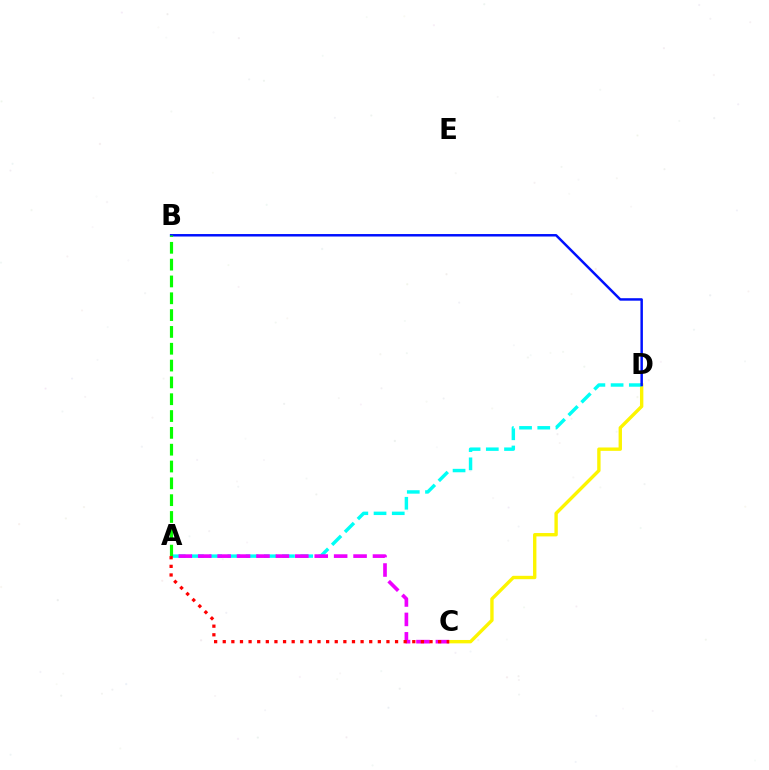{('C', 'D'): [{'color': '#fcf500', 'line_style': 'solid', 'thickness': 2.43}], ('A', 'D'): [{'color': '#00fff6', 'line_style': 'dashed', 'thickness': 2.47}], ('A', 'C'): [{'color': '#ee00ff', 'line_style': 'dashed', 'thickness': 2.64}, {'color': '#ff0000', 'line_style': 'dotted', 'thickness': 2.34}], ('B', 'D'): [{'color': '#0010ff', 'line_style': 'solid', 'thickness': 1.78}], ('A', 'B'): [{'color': '#08ff00', 'line_style': 'dashed', 'thickness': 2.29}]}